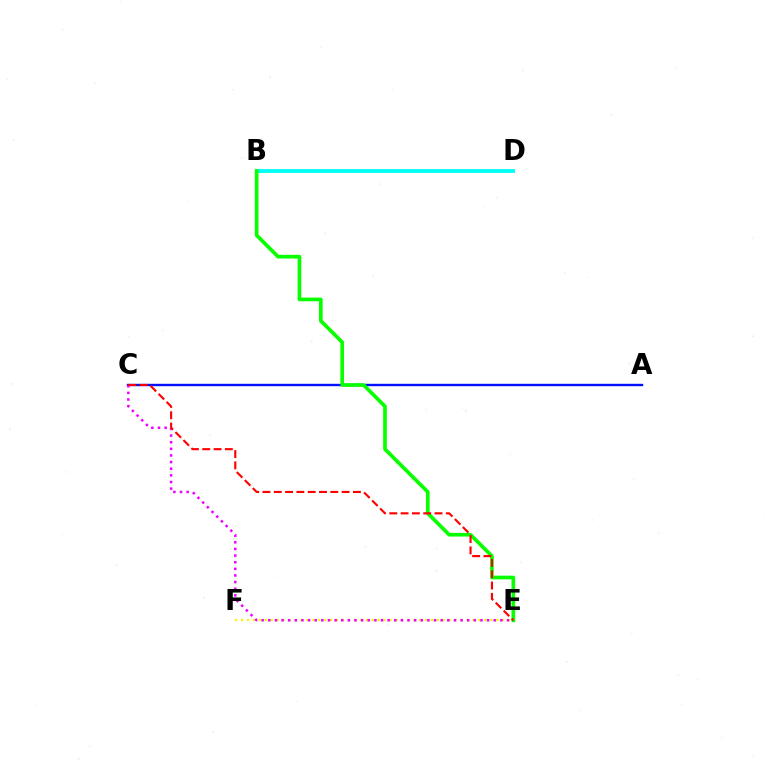{('A', 'C'): [{'color': '#0010ff', 'line_style': 'solid', 'thickness': 1.72}], ('E', 'F'): [{'color': '#fcf500', 'line_style': 'dotted', 'thickness': 1.61}], ('B', 'D'): [{'color': '#00fff6', 'line_style': 'solid', 'thickness': 2.77}], ('B', 'E'): [{'color': '#08ff00', 'line_style': 'solid', 'thickness': 2.64}], ('C', 'E'): [{'color': '#ee00ff', 'line_style': 'dotted', 'thickness': 1.8}, {'color': '#ff0000', 'line_style': 'dashed', 'thickness': 1.54}]}